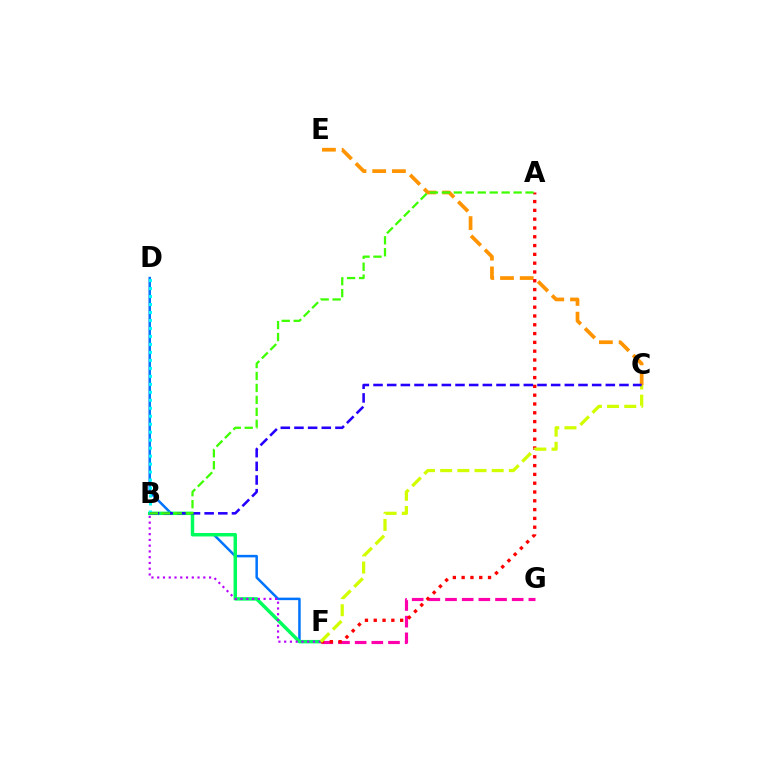{('D', 'F'): [{'color': '#0074ff', 'line_style': 'solid', 'thickness': 1.8}], ('B', 'F'): [{'color': '#00ff5c', 'line_style': 'solid', 'thickness': 2.49}, {'color': '#b900ff', 'line_style': 'dotted', 'thickness': 1.57}], ('C', 'E'): [{'color': '#ff9400', 'line_style': 'dashed', 'thickness': 2.68}], ('B', 'D'): [{'color': '#00fff6', 'line_style': 'dotted', 'thickness': 2.17}], ('F', 'G'): [{'color': '#ff00ac', 'line_style': 'dashed', 'thickness': 2.26}], ('A', 'F'): [{'color': '#ff0000', 'line_style': 'dotted', 'thickness': 2.39}], ('C', 'F'): [{'color': '#d1ff00', 'line_style': 'dashed', 'thickness': 2.33}], ('B', 'C'): [{'color': '#2500ff', 'line_style': 'dashed', 'thickness': 1.86}], ('A', 'B'): [{'color': '#3dff00', 'line_style': 'dashed', 'thickness': 1.62}]}